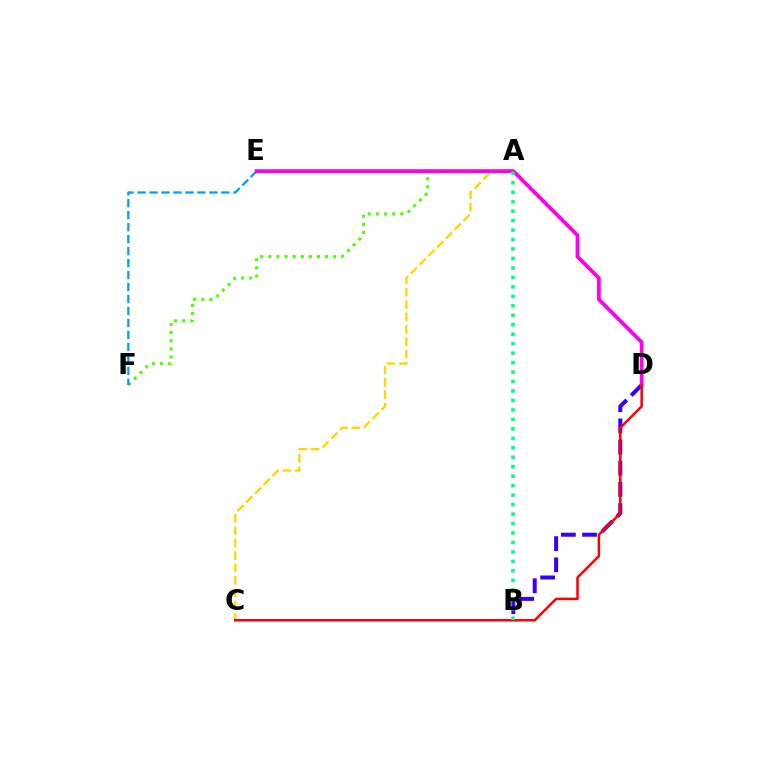{('A', 'F'): [{'color': '#4fff00', 'line_style': 'dotted', 'thickness': 2.2}], ('B', 'D'): [{'color': '#3700ff', 'line_style': 'dashed', 'thickness': 2.88}], ('E', 'F'): [{'color': '#009eff', 'line_style': 'dashed', 'thickness': 1.63}], ('A', 'C'): [{'color': '#ffd500', 'line_style': 'dashed', 'thickness': 1.68}], ('D', 'E'): [{'color': '#ff00ed', 'line_style': 'solid', 'thickness': 2.72}], ('C', 'D'): [{'color': '#ff0000', 'line_style': 'solid', 'thickness': 1.81}], ('A', 'B'): [{'color': '#00ff86', 'line_style': 'dotted', 'thickness': 2.57}]}